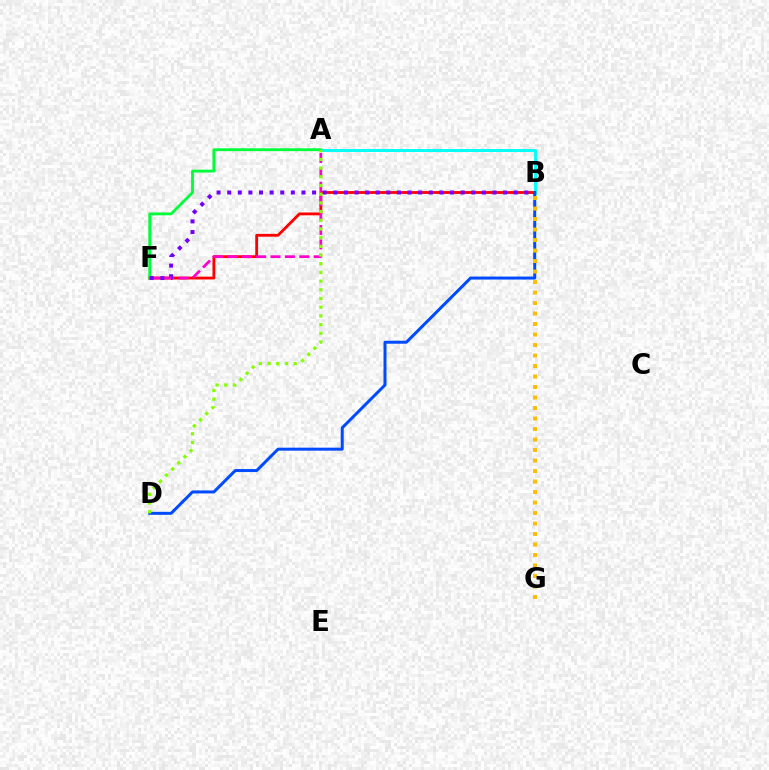{('B', 'F'): [{'color': '#ff0000', 'line_style': 'solid', 'thickness': 2.04}, {'color': '#7200ff', 'line_style': 'dotted', 'thickness': 2.88}], ('A', 'B'): [{'color': '#00fff6', 'line_style': 'solid', 'thickness': 2.09}], ('A', 'F'): [{'color': '#00ff39', 'line_style': 'solid', 'thickness': 2.04}, {'color': '#ff00cf', 'line_style': 'dashed', 'thickness': 1.96}], ('B', 'D'): [{'color': '#004bff', 'line_style': 'solid', 'thickness': 2.15}], ('A', 'D'): [{'color': '#84ff00', 'line_style': 'dotted', 'thickness': 2.36}], ('B', 'G'): [{'color': '#ffbd00', 'line_style': 'dotted', 'thickness': 2.85}]}